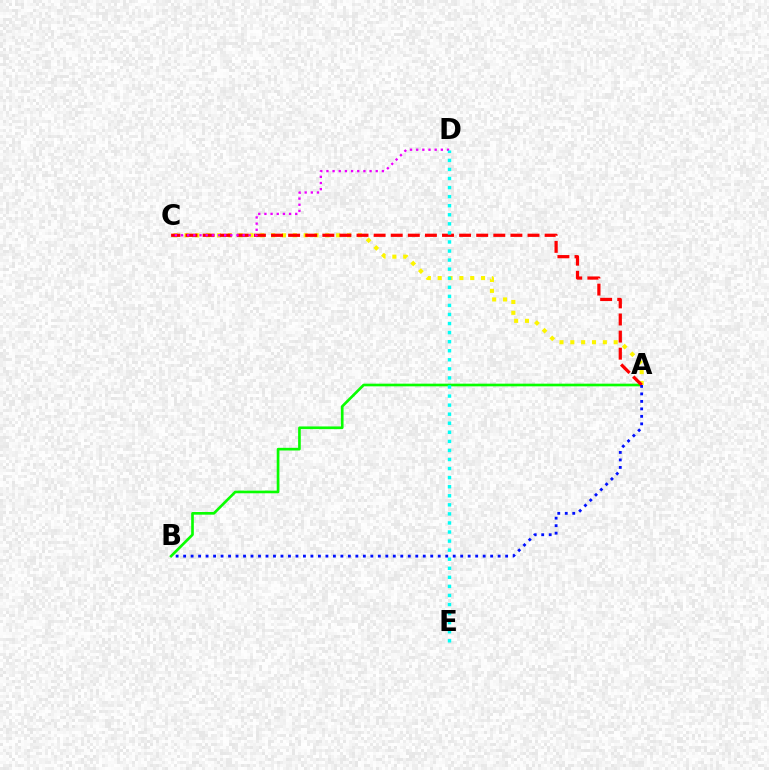{('A', 'B'): [{'color': '#08ff00', 'line_style': 'solid', 'thickness': 1.92}, {'color': '#0010ff', 'line_style': 'dotted', 'thickness': 2.03}], ('A', 'C'): [{'color': '#fcf500', 'line_style': 'dotted', 'thickness': 2.94}, {'color': '#ff0000', 'line_style': 'dashed', 'thickness': 2.32}], ('C', 'D'): [{'color': '#ee00ff', 'line_style': 'dotted', 'thickness': 1.67}], ('D', 'E'): [{'color': '#00fff6', 'line_style': 'dotted', 'thickness': 2.46}]}